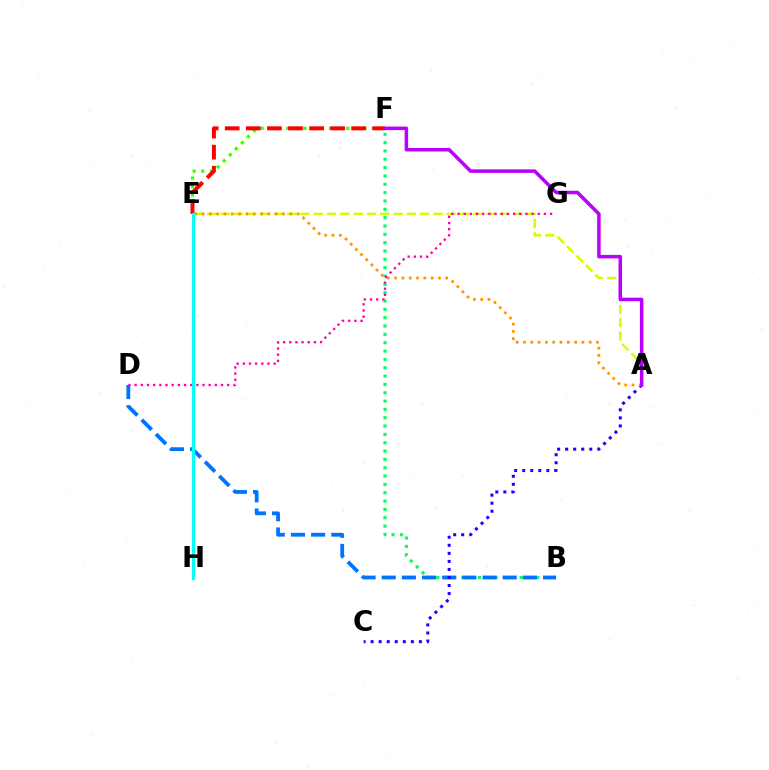{('B', 'F'): [{'color': '#00ff5c', 'line_style': 'dotted', 'thickness': 2.27}], ('A', 'E'): [{'color': '#d1ff00', 'line_style': 'dashed', 'thickness': 1.81}, {'color': '#ff9400', 'line_style': 'dotted', 'thickness': 1.98}], ('E', 'F'): [{'color': '#3dff00', 'line_style': 'dotted', 'thickness': 2.33}, {'color': '#ff0000', 'line_style': 'dashed', 'thickness': 2.86}], ('B', 'D'): [{'color': '#0074ff', 'line_style': 'dashed', 'thickness': 2.74}], ('A', 'C'): [{'color': '#2500ff', 'line_style': 'dotted', 'thickness': 2.19}], ('D', 'G'): [{'color': '#ff00ac', 'line_style': 'dotted', 'thickness': 1.68}], ('E', 'H'): [{'color': '#00fff6', 'line_style': 'solid', 'thickness': 2.29}], ('A', 'F'): [{'color': '#b900ff', 'line_style': 'solid', 'thickness': 2.53}]}